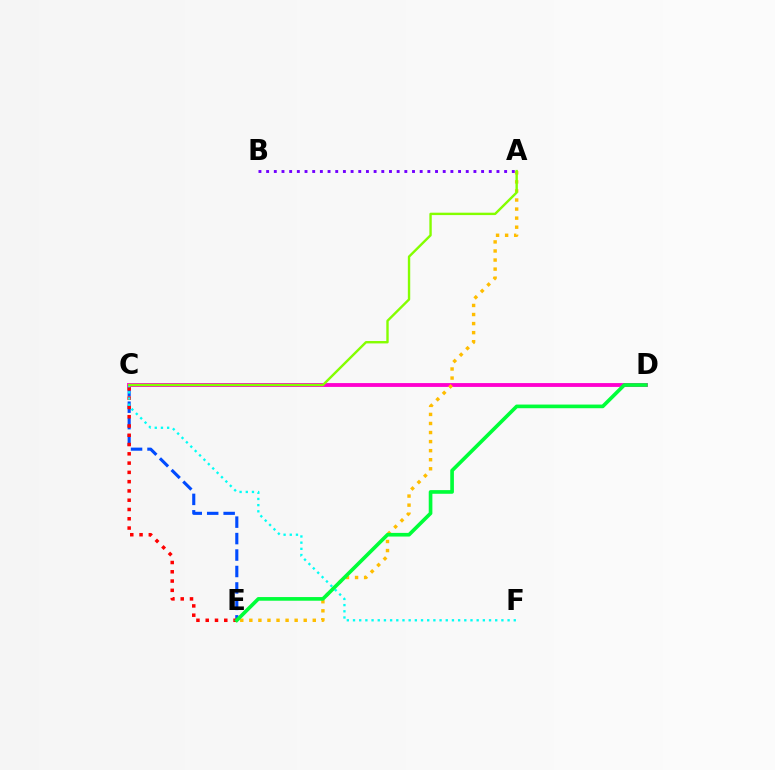{('C', 'E'): [{'color': '#004bff', 'line_style': 'dashed', 'thickness': 2.24}, {'color': '#ff0000', 'line_style': 'dotted', 'thickness': 2.52}], ('C', 'D'): [{'color': '#ff00cf', 'line_style': 'solid', 'thickness': 2.77}], ('A', 'E'): [{'color': '#ffbd00', 'line_style': 'dotted', 'thickness': 2.46}], ('D', 'E'): [{'color': '#00ff39', 'line_style': 'solid', 'thickness': 2.63}], ('C', 'F'): [{'color': '#00fff6', 'line_style': 'dotted', 'thickness': 1.68}], ('A', 'C'): [{'color': '#84ff00', 'line_style': 'solid', 'thickness': 1.72}], ('A', 'B'): [{'color': '#7200ff', 'line_style': 'dotted', 'thickness': 2.09}]}